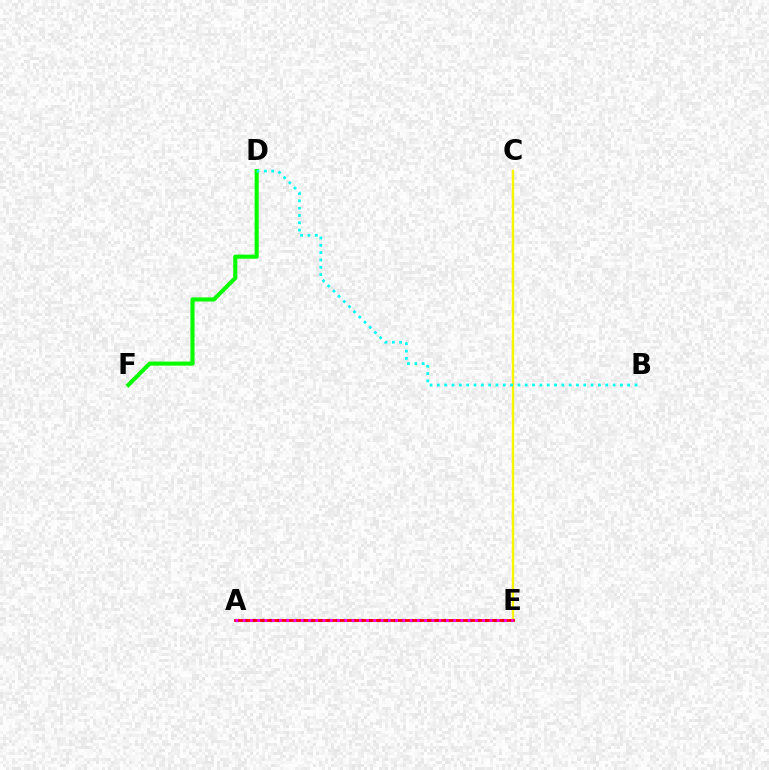{('A', 'E'): [{'color': '#0010ff', 'line_style': 'dotted', 'thickness': 2.26}, {'color': '#ff0000', 'line_style': 'solid', 'thickness': 2.02}, {'color': '#ee00ff', 'line_style': 'dotted', 'thickness': 1.97}], ('D', 'F'): [{'color': '#08ff00', 'line_style': 'solid', 'thickness': 2.96}], ('C', 'E'): [{'color': '#fcf500', 'line_style': 'solid', 'thickness': 1.69}], ('B', 'D'): [{'color': '#00fff6', 'line_style': 'dotted', 'thickness': 1.99}]}